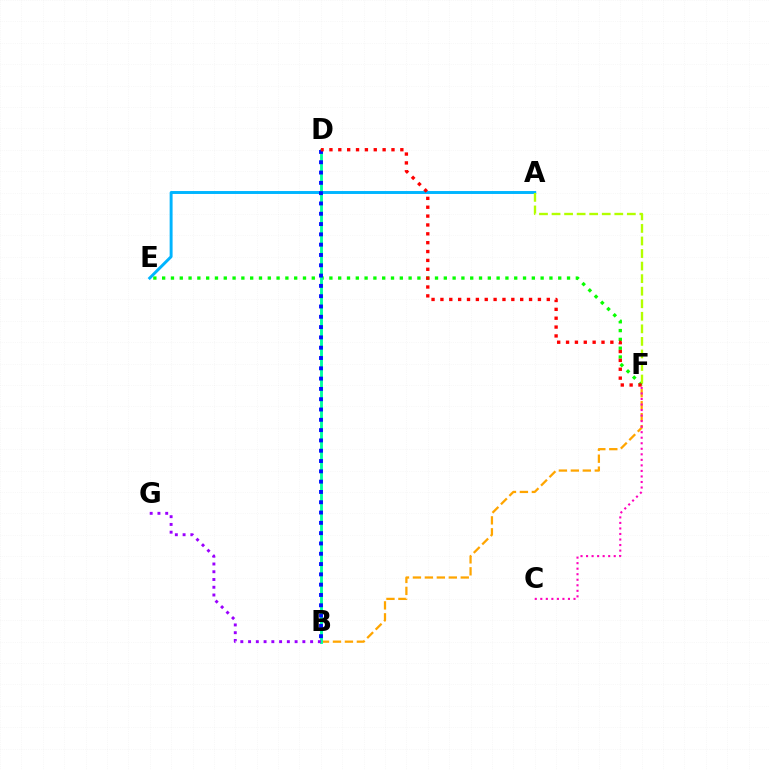{('E', 'F'): [{'color': '#08ff00', 'line_style': 'dotted', 'thickness': 2.39}], ('B', 'F'): [{'color': '#ffa500', 'line_style': 'dashed', 'thickness': 1.63}], ('B', 'D'): [{'color': '#00ff9d', 'line_style': 'solid', 'thickness': 2.07}, {'color': '#0010ff', 'line_style': 'dotted', 'thickness': 2.8}], ('A', 'E'): [{'color': '#00b5ff', 'line_style': 'solid', 'thickness': 2.12}], ('A', 'F'): [{'color': '#b3ff00', 'line_style': 'dashed', 'thickness': 1.7}], ('D', 'F'): [{'color': '#ff0000', 'line_style': 'dotted', 'thickness': 2.41}], ('C', 'F'): [{'color': '#ff00bd', 'line_style': 'dotted', 'thickness': 1.5}], ('B', 'G'): [{'color': '#9b00ff', 'line_style': 'dotted', 'thickness': 2.11}]}